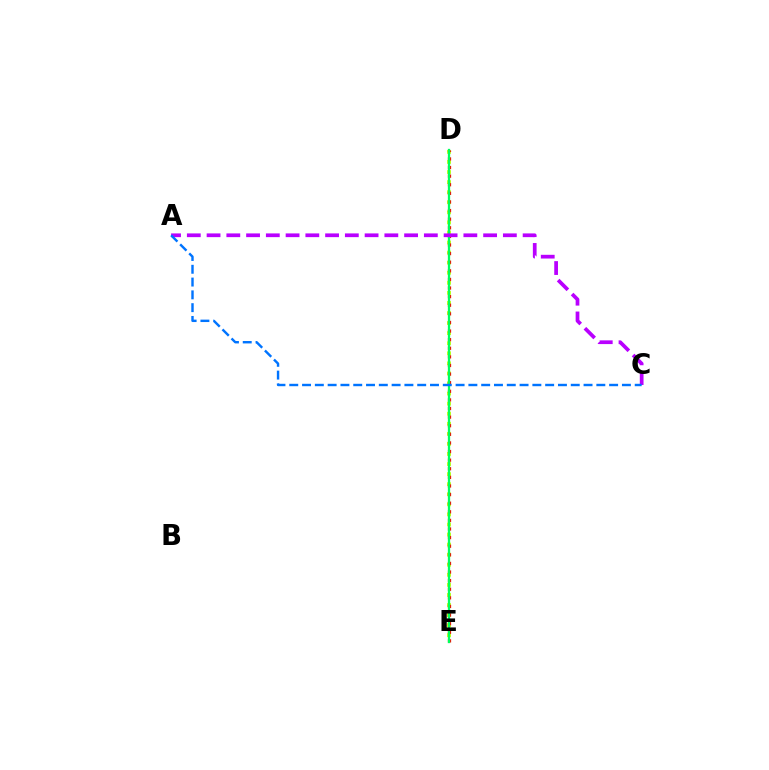{('D', 'E'): [{'color': '#d1ff00', 'line_style': 'dotted', 'thickness': 2.74}, {'color': '#ff0000', 'line_style': 'dotted', 'thickness': 2.34}, {'color': '#00ff5c', 'line_style': 'solid', 'thickness': 1.66}], ('A', 'C'): [{'color': '#b900ff', 'line_style': 'dashed', 'thickness': 2.68}, {'color': '#0074ff', 'line_style': 'dashed', 'thickness': 1.74}]}